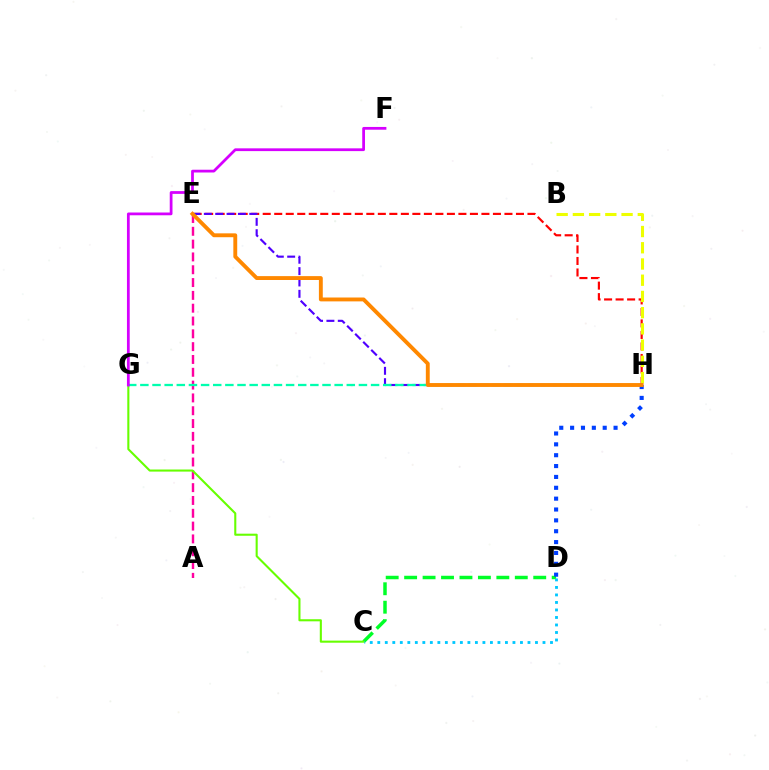{('E', 'H'): [{'color': '#ff0000', 'line_style': 'dashed', 'thickness': 1.56}, {'color': '#4f00ff', 'line_style': 'dashed', 'thickness': 1.54}, {'color': '#ff8800', 'line_style': 'solid', 'thickness': 2.79}], ('B', 'H'): [{'color': '#eeff00', 'line_style': 'dashed', 'thickness': 2.2}], ('A', 'E'): [{'color': '#ff00a0', 'line_style': 'dashed', 'thickness': 1.74}], ('C', 'D'): [{'color': '#00ff27', 'line_style': 'dashed', 'thickness': 2.51}, {'color': '#00c7ff', 'line_style': 'dotted', 'thickness': 2.04}], ('C', 'G'): [{'color': '#66ff00', 'line_style': 'solid', 'thickness': 1.5}], ('D', 'H'): [{'color': '#003fff', 'line_style': 'dotted', 'thickness': 2.95}], ('G', 'H'): [{'color': '#00ffaf', 'line_style': 'dashed', 'thickness': 1.65}], ('F', 'G'): [{'color': '#d600ff', 'line_style': 'solid', 'thickness': 1.99}]}